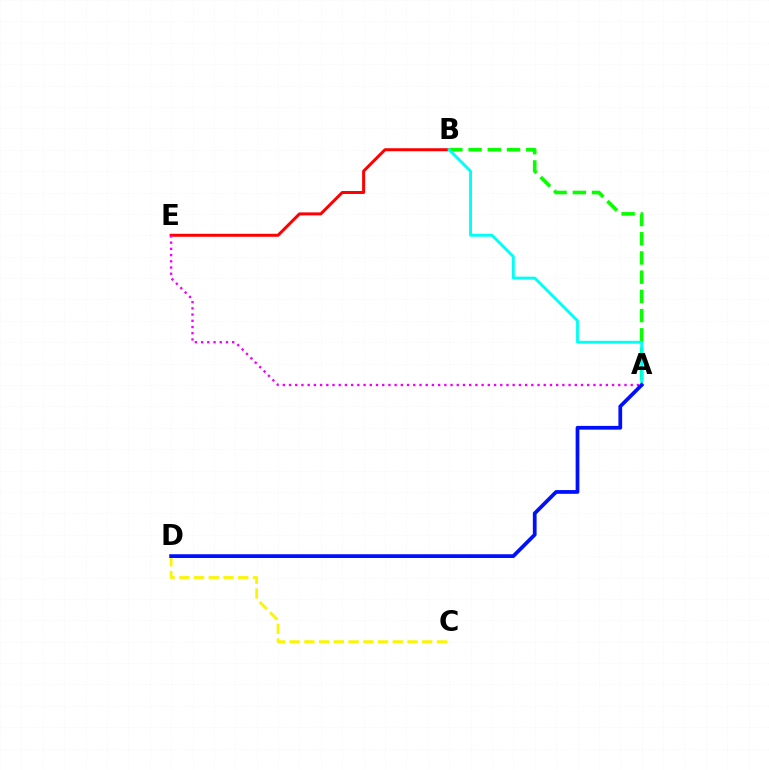{('B', 'E'): [{'color': '#ff0000', 'line_style': 'solid', 'thickness': 2.15}], ('A', 'E'): [{'color': '#ee00ff', 'line_style': 'dotted', 'thickness': 1.69}], ('A', 'B'): [{'color': '#08ff00', 'line_style': 'dashed', 'thickness': 2.61}, {'color': '#00fff6', 'line_style': 'solid', 'thickness': 2.05}], ('C', 'D'): [{'color': '#fcf500', 'line_style': 'dashed', 'thickness': 2.0}], ('A', 'D'): [{'color': '#0010ff', 'line_style': 'solid', 'thickness': 2.7}]}